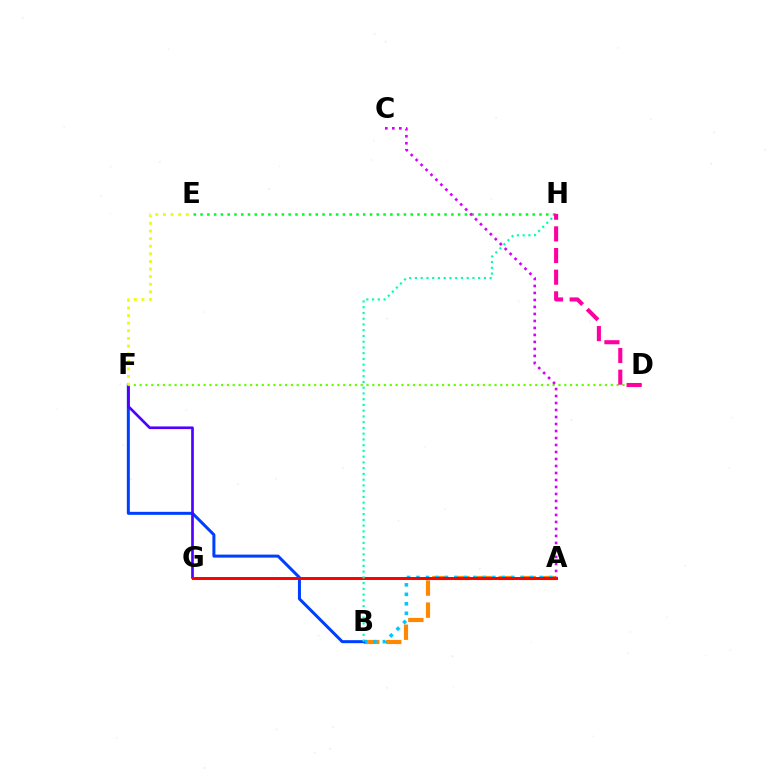{('A', 'B'): [{'color': '#ff8800', 'line_style': 'dashed', 'thickness': 3.0}, {'color': '#00c7ff', 'line_style': 'dotted', 'thickness': 2.57}], ('E', 'H'): [{'color': '#00ff27', 'line_style': 'dotted', 'thickness': 1.84}], ('B', 'F'): [{'color': '#003fff', 'line_style': 'solid', 'thickness': 2.16}], ('F', 'G'): [{'color': '#4f00ff', 'line_style': 'solid', 'thickness': 1.92}], ('A', 'G'): [{'color': '#ff0000', 'line_style': 'solid', 'thickness': 2.13}], ('D', 'F'): [{'color': '#66ff00', 'line_style': 'dotted', 'thickness': 1.58}], ('A', 'C'): [{'color': '#d600ff', 'line_style': 'dotted', 'thickness': 1.9}], ('E', 'F'): [{'color': '#eeff00', 'line_style': 'dotted', 'thickness': 2.07}], ('B', 'H'): [{'color': '#00ffaf', 'line_style': 'dotted', 'thickness': 1.56}], ('D', 'H'): [{'color': '#ff00a0', 'line_style': 'dashed', 'thickness': 2.94}]}